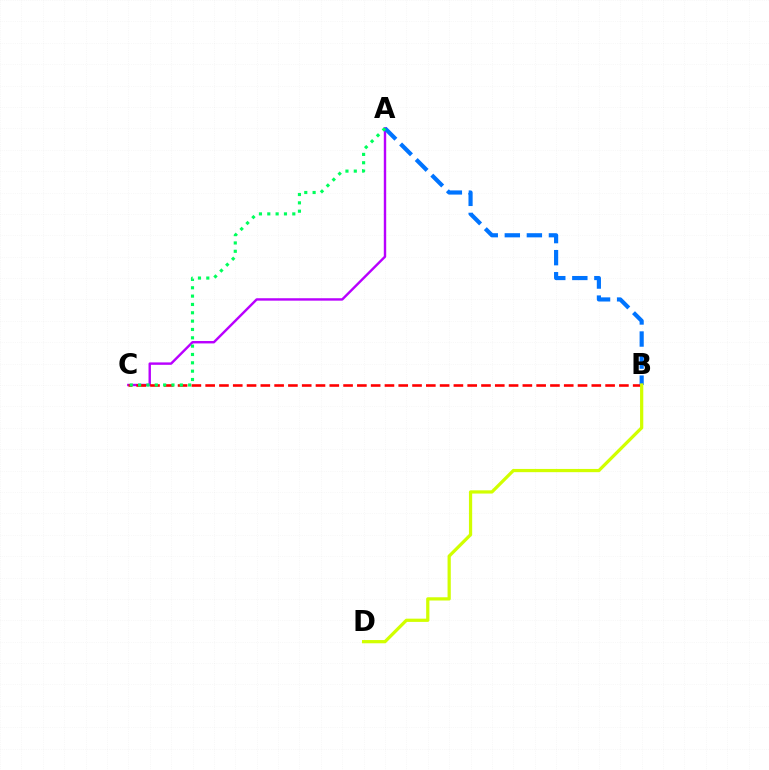{('A', 'C'): [{'color': '#b900ff', 'line_style': 'solid', 'thickness': 1.74}, {'color': '#00ff5c', 'line_style': 'dotted', 'thickness': 2.27}], ('B', 'C'): [{'color': '#ff0000', 'line_style': 'dashed', 'thickness': 1.87}], ('A', 'B'): [{'color': '#0074ff', 'line_style': 'dashed', 'thickness': 3.0}], ('B', 'D'): [{'color': '#d1ff00', 'line_style': 'solid', 'thickness': 2.33}]}